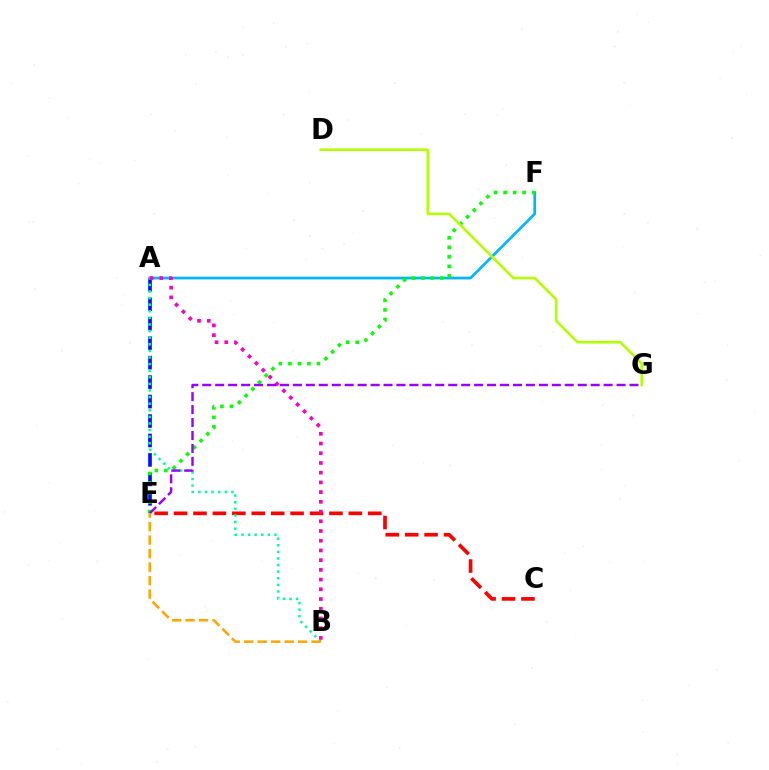{('A', 'E'): [{'color': '#0010ff', 'line_style': 'dashed', 'thickness': 2.64}], ('C', 'E'): [{'color': '#ff0000', 'line_style': 'dashed', 'thickness': 2.64}], ('A', 'F'): [{'color': '#00b5ff', 'line_style': 'solid', 'thickness': 1.96}], ('A', 'B'): [{'color': '#00ff9d', 'line_style': 'dotted', 'thickness': 1.79}, {'color': '#ff00bd', 'line_style': 'dotted', 'thickness': 2.64}], ('E', 'F'): [{'color': '#08ff00', 'line_style': 'dotted', 'thickness': 2.59}], ('E', 'G'): [{'color': '#9b00ff', 'line_style': 'dashed', 'thickness': 1.76}], ('B', 'E'): [{'color': '#ffa500', 'line_style': 'dashed', 'thickness': 1.83}], ('D', 'G'): [{'color': '#b3ff00', 'line_style': 'solid', 'thickness': 1.88}]}